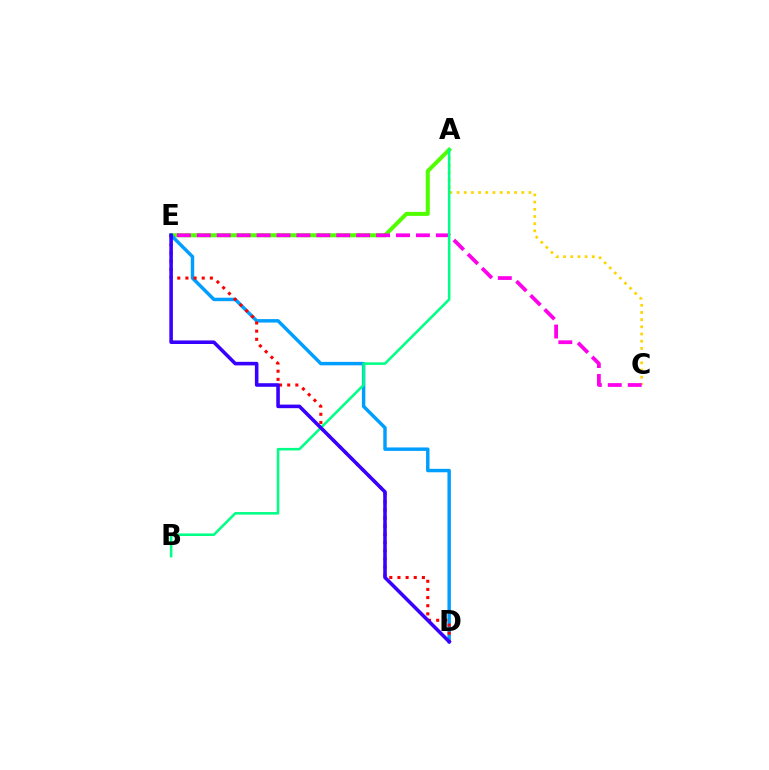{('A', 'C'): [{'color': '#ffd500', 'line_style': 'dotted', 'thickness': 1.95}], ('A', 'E'): [{'color': '#4fff00', 'line_style': 'solid', 'thickness': 2.89}], ('C', 'E'): [{'color': '#ff00ed', 'line_style': 'dashed', 'thickness': 2.71}], ('D', 'E'): [{'color': '#009eff', 'line_style': 'solid', 'thickness': 2.48}, {'color': '#ff0000', 'line_style': 'dotted', 'thickness': 2.21}, {'color': '#3700ff', 'line_style': 'solid', 'thickness': 2.57}], ('A', 'B'): [{'color': '#00ff86', 'line_style': 'solid', 'thickness': 1.84}]}